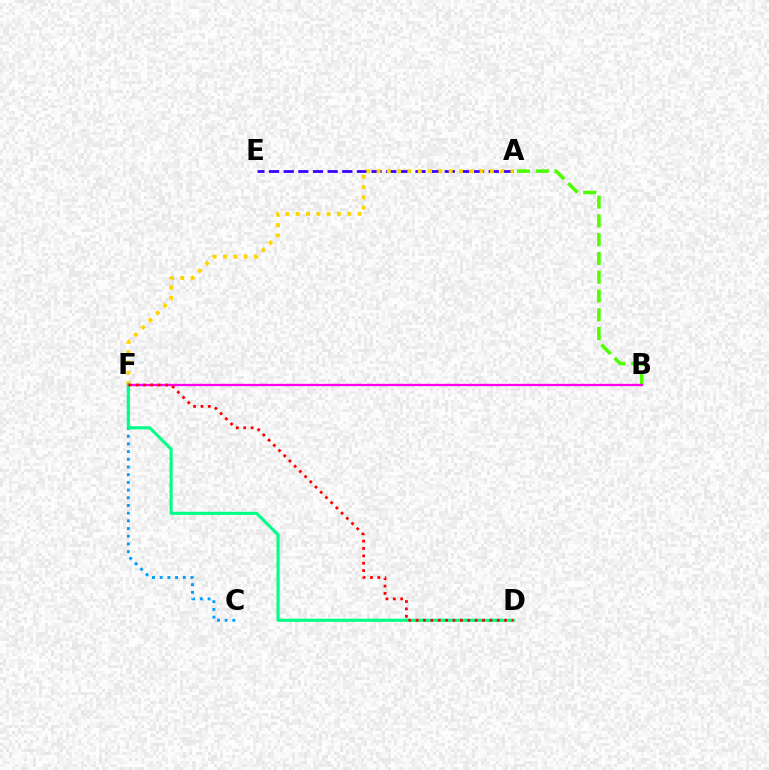{('A', 'B'): [{'color': '#4fff00', 'line_style': 'dashed', 'thickness': 2.55}], ('A', 'E'): [{'color': '#3700ff', 'line_style': 'dashed', 'thickness': 1.99}], ('C', 'F'): [{'color': '#009eff', 'line_style': 'dotted', 'thickness': 2.09}], ('A', 'F'): [{'color': '#ffd500', 'line_style': 'dotted', 'thickness': 2.8}], ('B', 'F'): [{'color': '#ff00ed', 'line_style': 'solid', 'thickness': 1.67}], ('D', 'F'): [{'color': '#00ff86', 'line_style': 'solid', 'thickness': 2.24}, {'color': '#ff0000', 'line_style': 'dotted', 'thickness': 2.0}]}